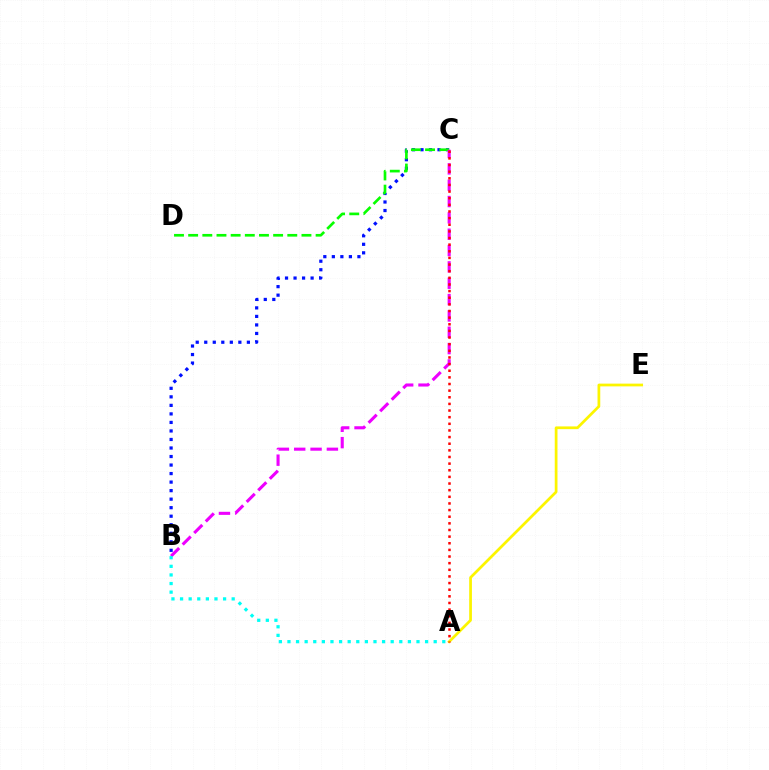{('B', 'C'): [{'color': '#0010ff', 'line_style': 'dotted', 'thickness': 2.32}, {'color': '#ee00ff', 'line_style': 'dashed', 'thickness': 2.22}], ('C', 'D'): [{'color': '#08ff00', 'line_style': 'dashed', 'thickness': 1.92}], ('A', 'B'): [{'color': '#00fff6', 'line_style': 'dotted', 'thickness': 2.34}], ('A', 'E'): [{'color': '#fcf500', 'line_style': 'solid', 'thickness': 1.97}], ('A', 'C'): [{'color': '#ff0000', 'line_style': 'dotted', 'thickness': 1.8}]}